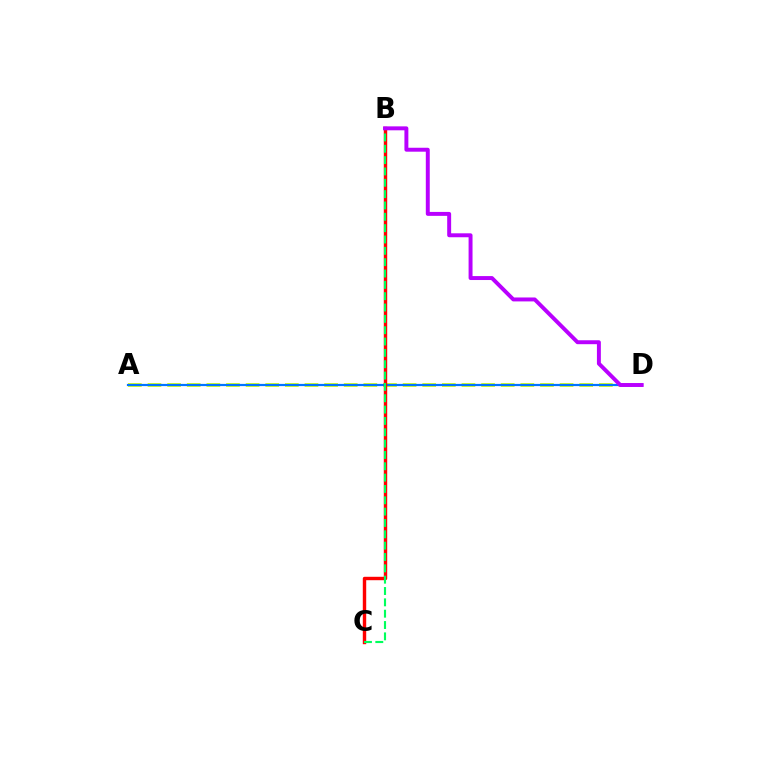{('A', 'D'): [{'color': '#d1ff00', 'line_style': 'dashed', 'thickness': 2.67}, {'color': '#0074ff', 'line_style': 'solid', 'thickness': 1.58}], ('B', 'C'): [{'color': '#ff0000', 'line_style': 'solid', 'thickness': 2.46}, {'color': '#00ff5c', 'line_style': 'dashed', 'thickness': 1.54}], ('B', 'D'): [{'color': '#b900ff', 'line_style': 'solid', 'thickness': 2.84}]}